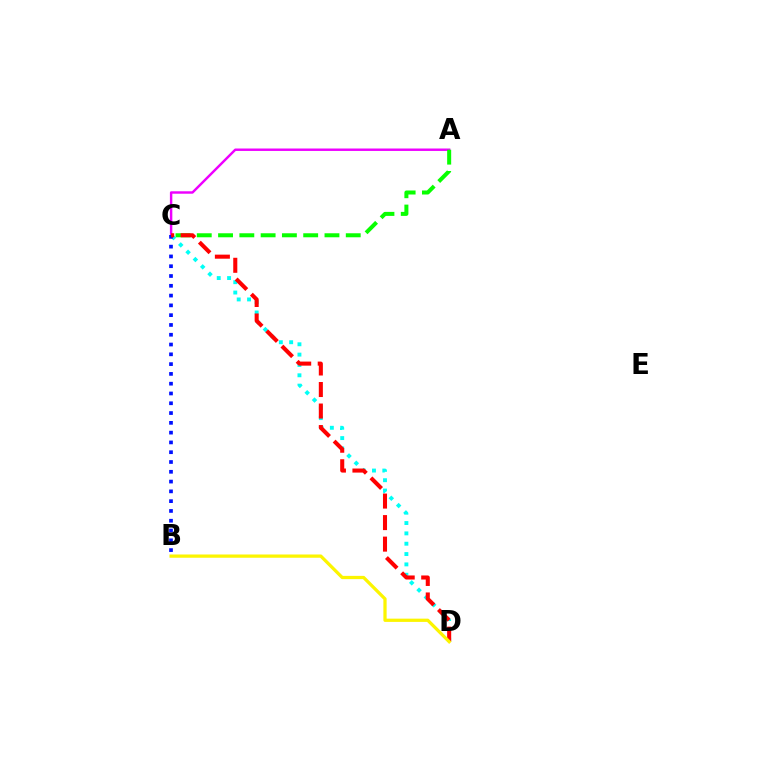{('A', 'C'): [{'color': '#ee00ff', 'line_style': 'solid', 'thickness': 1.75}, {'color': '#08ff00', 'line_style': 'dashed', 'thickness': 2.89}], ('C', 'D'): [{'color': '#00fff6', 'line_style': 'dotted', 'thickness': 2.81}, {'color': '#ff0000', 'line_style': 'dashed', 'thickness': 2.92}], ('B', 'C'): [{'color': '#0010ff', 'line_style': 'dotted', 'thickness': 2.66}], ('B', 'D'): [{'color': '#fcf500', 'line_style': 'solid', 'thickness': 2.34}]}